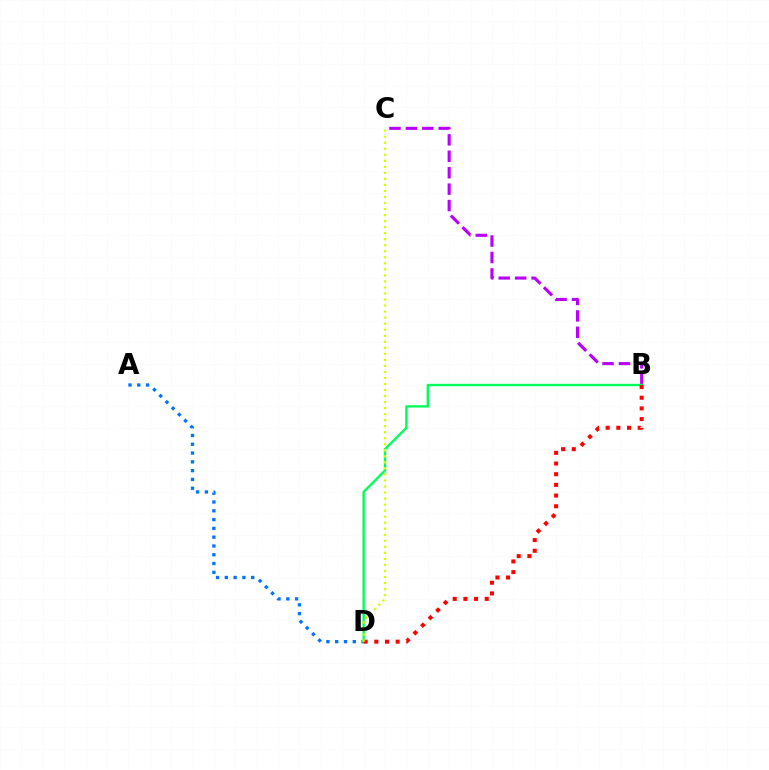{('B', 'C'): [{'color': '#b900ff', 'line_style': 'dashed', 'thickness': 2.23}], ('A', 'D'): [{'color': '#0074ff', 'line_style': 'dotted', 'thickness': 2.39}], ('B', 'D'): [{'color': '#00ff5c', 'line_style': 'solid', 'thickness': 1.7}, {'color': '#ff0000', 'line_style': 'dotted', 'thickness': 2.9}], ('C', 'D'): [{'color': '#d1ff00', 'line_style': 'dotted', 'thickness': 1.64}]}